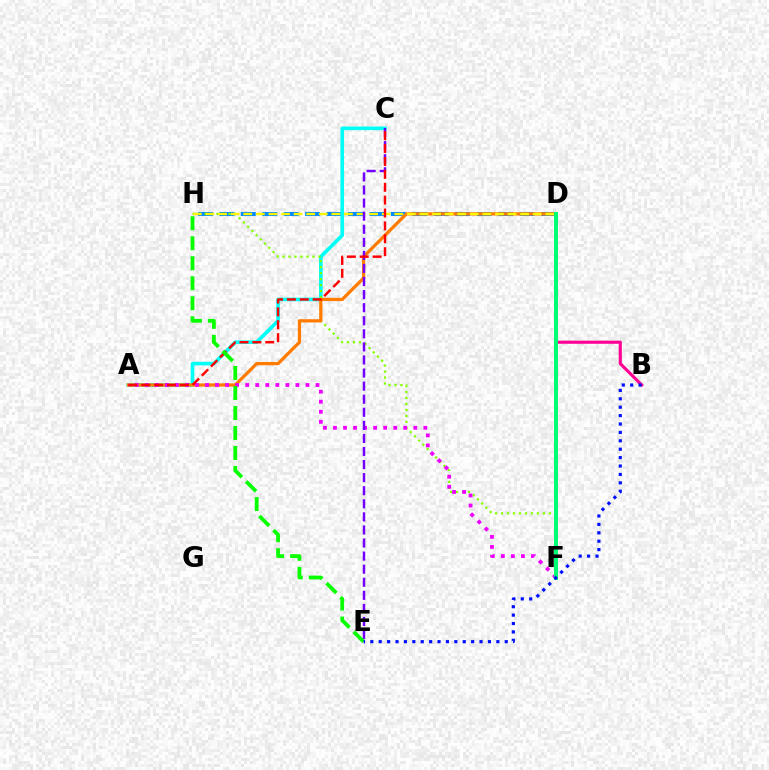{('B', 'D'): [{'color': '#ff0094', 'line_style': 'solid', 'thickness': 2.25}], ('D', 'H'): [{'color': '#008cff', 'line_style': 'dashed', 'thickness': 2.91}, {'color': '#fcf500', 'line_style': 'dashed', 'thickness': 1.71}], ('A', 'C'): [{'color': '#00fff6', 'line_style': 'solid', 'thickness': 2.61}, {'color': '#ff0000', 'line_style': 'dashed', 'thickness': 1.75}], ('F', 'H'): [{'color': '#84ff00', 'line_style': 'dotted', 'thickness': 1.62}], ('A', 'D'): [{'color': '#ff7c00', 'line_style': 'solid', 'thickness': 2.34}], ('A', 'F'): [{'color': '#ee00ff', 'line_style': 'dotted', 'thickness': 2.73}], ('C', 'E'): [{'color': '#7200ff', 'line_style': 'dashed', 'thickness': 1.78}], ('D', 'F'): [{'color': '#00ff74', 'line_style': 'solid', 'thickness': 2.87}], ('E', 'H'): [{'color': '#08ff00', 'line_style': 'dashed', 'thickness': 2.72}], ('B', 'E'): [{'color': '#0010ff', 'line_style': 'dotted', 'thickness': 2.28}]}